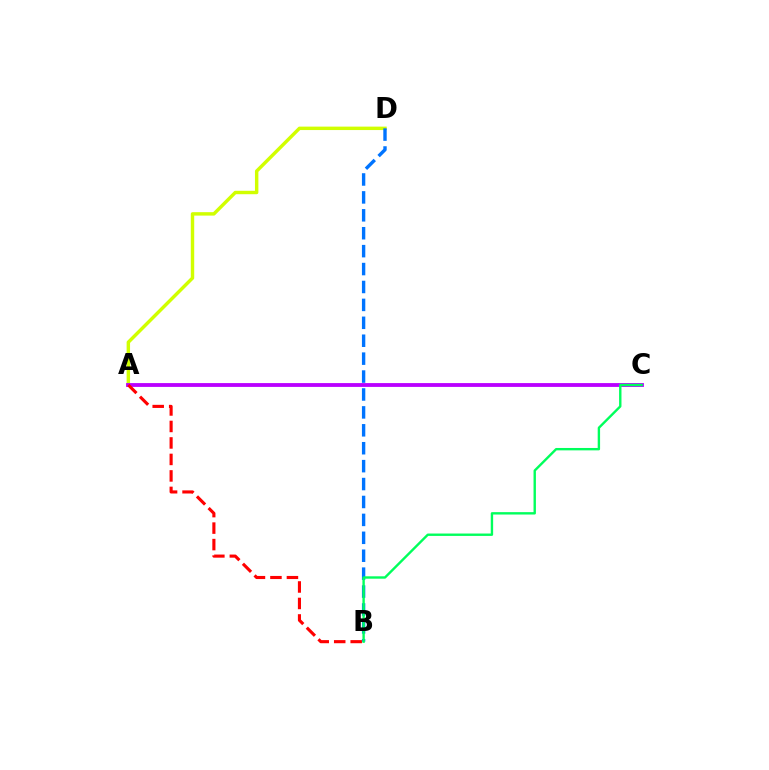{('A', 'D'): [{'color': '#d1ff00', 'line_style': 'solid', 'thickness': 2.47}], ('A', 'C'): [{'color': '#b900ff', 'line_style': 'solid', 'thickness': 2.75}], ('A', 'B'): [{'color': '#ff0000', 'line_style': 'dashed', 'thickness': 2.24}], ('B', 'D'): [{'color': '#0074ff', 'line_style': 'dashed', 'thickness': 2.43}], ('B', 'C'): [{'color': '#00ff5c', 'line_style': 'solid', 'thickness': 1.72}]}